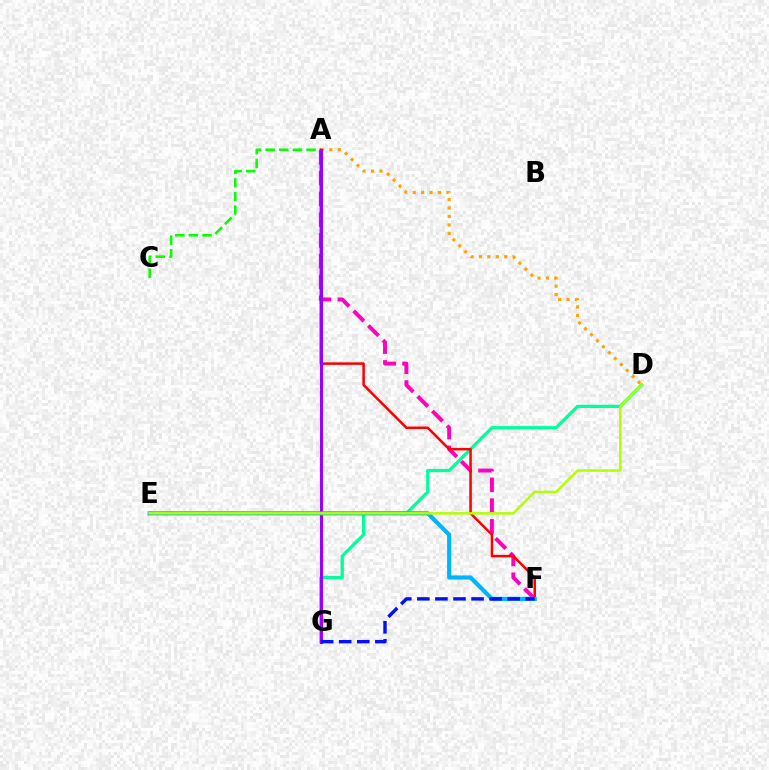{('D', 'G'): [{'color': '#00ff9d', 'line_style': 'solid', 'thickness': 2.37}], ('A', 'C'): [{'color': '#08ff00', 'line_style': 'dashed', 'thickness': 1.85}], ('A', 'F'): [{'color': '#ff00bd', 'line_style': 'dashed', 'thickness': 2.82}, {'color': '#ff0000', 'line_style': 'solid', 'thickness': 1.82}], ('A', 'D'): [{'color': '#ffa500', 'line_style': 'dotted', 'thickness': 2.29}], ('A', 'G'): [{'color': '#9b00ff', 'line_style': 'solid', 'thickness': 2.23}], ('E', 'F'): [{'color': '#00b5ff', 'line_style': 'solid', 'thickness': 2.99}], ('F', 'G'): [{'color': '#0010ff', 'line_style': 'dashed', 'thickness': 2.45}], ('D', 'E'): [{'color': '#b3ff00', 'line_style': 'solid', 'thickness': 1.79}]}